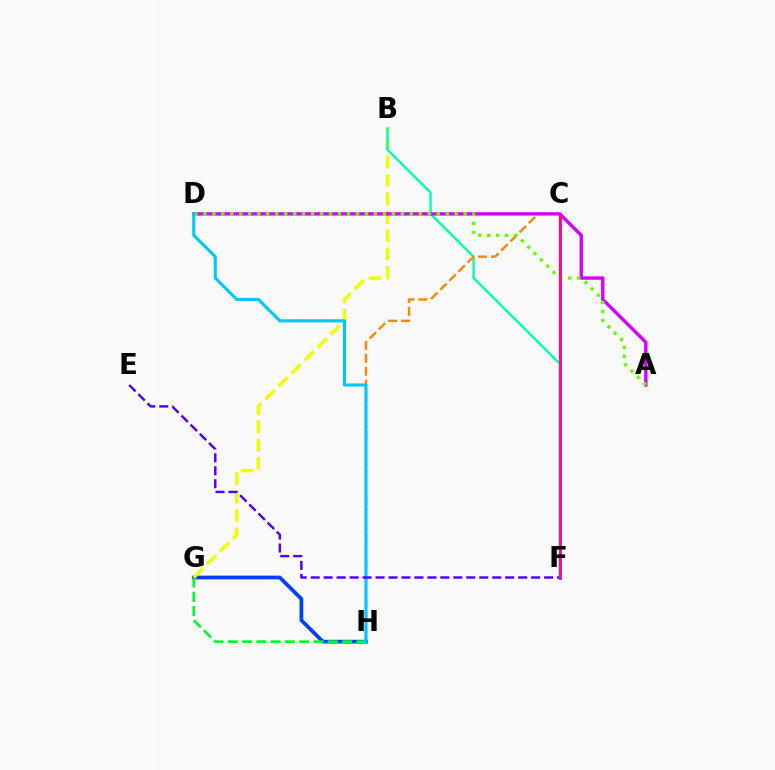{('G', 'H'): [{'color': '#003fff', 'line_style': 'solid', 'thickness': 2.69}, {'color': '#00ff27', 'line_style': 'dashed', 'thickness': 1.94}], ('B', 'G'): [{'color': '#eeff00', 'line_style': 'dashed', 'thickness': 2.5}], ('C', 'F'): [{'color': '#ff0000', 'line_style': 'solid', 'thickness': 1.56}, {'color': '#ff00a0', 'line_style': 'solid', 'thickness': 2.02}], ('B', 'F'): [{'color': '#00ffaf', 'line_style': 'solid', 'thickness': 1.7}], ('C', 'H'): [{'color': '#ff8800', 'line_style': 'dashed', 'thickness': 1.75}], ('A', 'D'): [{'color': '#d600ff', 'line_style': 'solid', 'thickness': 2.43}, {'color': '#66ff00', 'line_style': 'dotted', 'thickness': 2.44}], ('D', 'H'): [{'color': '#00c7ff', 'line_style': 'solid', 'thickness': 2.24}], ('E', 'F'): [{'color': '#4f00ff', 'line_style': 'dashed', 'thickness': 1.76}]}